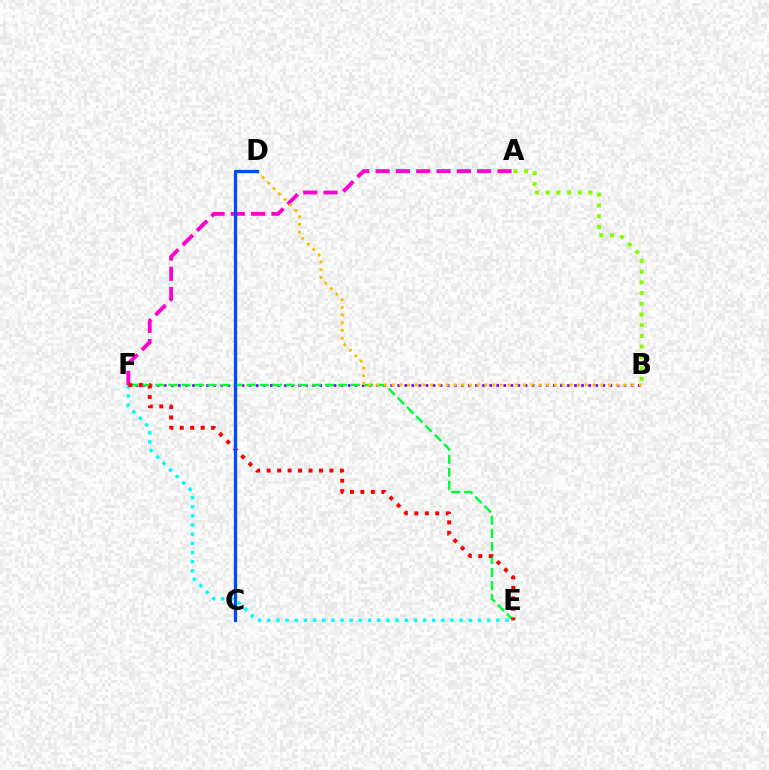{('B', 'F'): [{'color': '#7200ff', 'line_style': 'dotted', 'thickness': 1.92}], ('E', 'F'): [{'color': '#00ff39', 'line_style': 'dashed', 'thickness': 1.77}, {'color': '#00fff6', 'line_style': 'dotted', 'thickness': 2.49}, {'color': '#ff0000', 'line_style': 'dotted', 'thickness': 2.84}], ('A', 'F'): [{'color': '#ff00cf', 'line_style': 'dashed', 'thickness': 2.76}], ('A', 'B'): [{'color': '#84ff00', 'line_style': 'dotted', 'thickness': 2.91}], ('B', 'D'): [{'color': '#ffbd00', 'line_style': 'dotted', 'thickness': 2.1}], ('C', 'D'): [{'color': '#004bff', 'line_style': 'solid', 'thickness': 2.34}]}